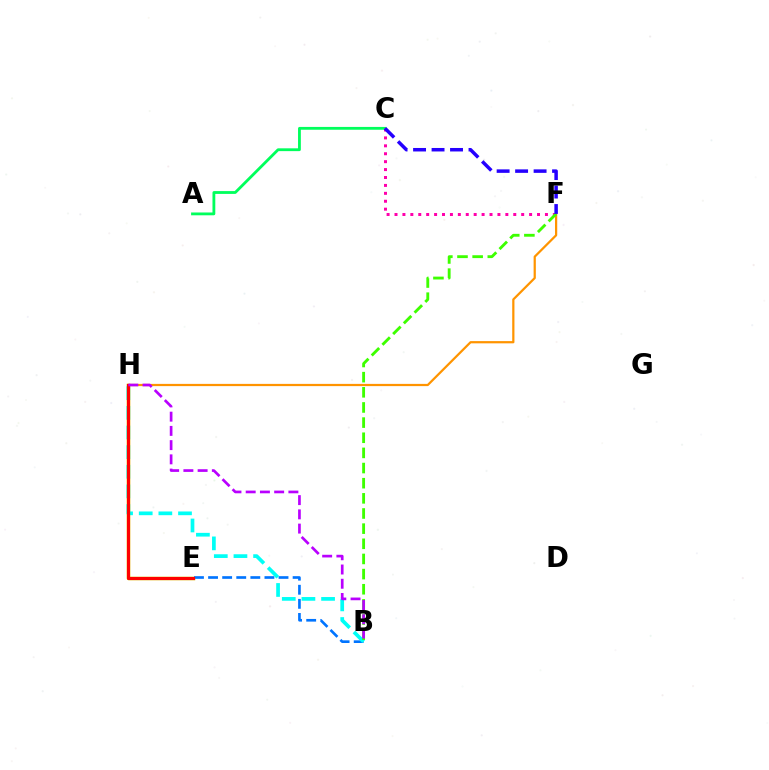{('E', 'H'): [{'color': '#d1ff00', 'line_style': 'solid', 'thickness': 2.49}, {'color': '#ff0000', 'line_style': 'solid', 'thickness': 2.32}], ('B', 'E'): [{'color': '#0074ff', 'line_style': 'dashed', 'thickness': 1.91}], ('B', 'H'): [{'color': '#00fff6', 'line_style': 'dashed', 'thickness': 2.67}, {'color': '#b900ff', 'line_style': 'dashed', 'thickness': 1.93}], ('A', 'C'): [{'color': '#00ff5c', 'line_style': 'solid', 'thickness': 2.03}], ('C', 'F'): [{'color': '#ff00ac', 'line_style': 'dotted', 'thickness': 2.15}, {'color': '#2500ff', 'line_style': 'dashed', 'thickness': 2.51}], ('F', 'H'): [{'color': '#ff9400', 'line_style': 'solid', 'thickness': 1.6}], ('B', 'F'): [{'color': '#3dff00', 'line_style': 'dashed', 'thickness': 2.06}]}